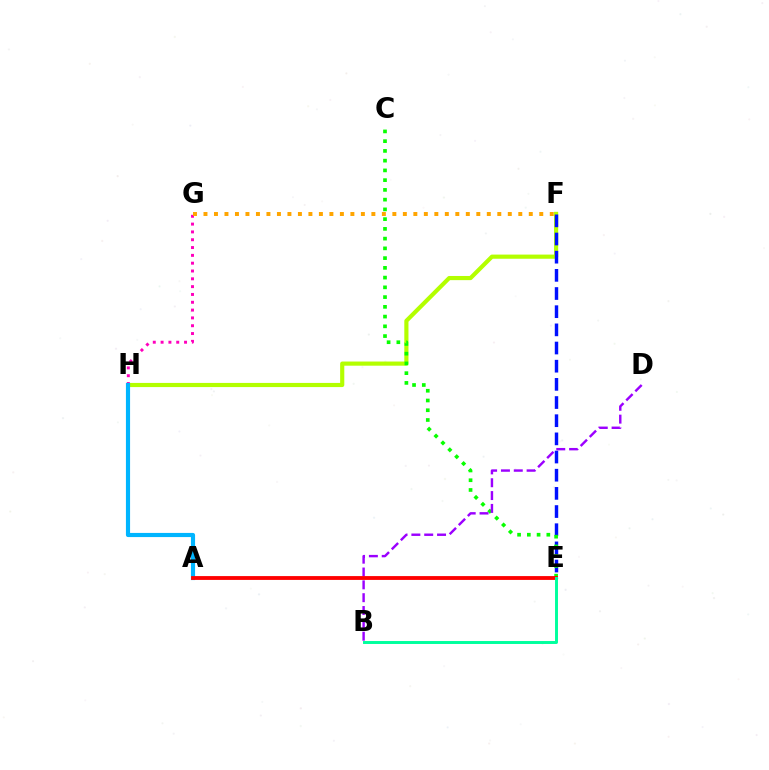{('F', 'H'): [{'color': '#b3ff00', 'line_style': 'solid', 'thickness': 2.99}], ('E', 'F'): [{'color': '#0010ff', 'line_style': 'dashed', 'thickness': 2.47}], ('G', 'H'): [{'color': '#ff00bd', 'line_style': 'dotted', 'thickness': 2.12}], ('C', 'E'): [{'color': '#08ff00', 'line_style': 'dotted', 'thickness': 2.65}], ('F', 'G'): [{'color': '#ffa500', 'line_style': 'dotted', 'thickness': 2.85}], ('A', 'H'): [{'color': '#00b5ff', 'line_style': 'solid', 'thickness': 2.99}], ('B', 'D'): [{'color': '#9b00ff', 'line_style': 'dashed', 'thickness': 1.74}], ('A', 'E'): [{'color': '#ff0000', 'line_style': 'solid', 'thickness': 2.76}], ('B', 'E'): [{'color': '#00ff9d', 'line_style': 'solid', 'thickness': 2.12}]}